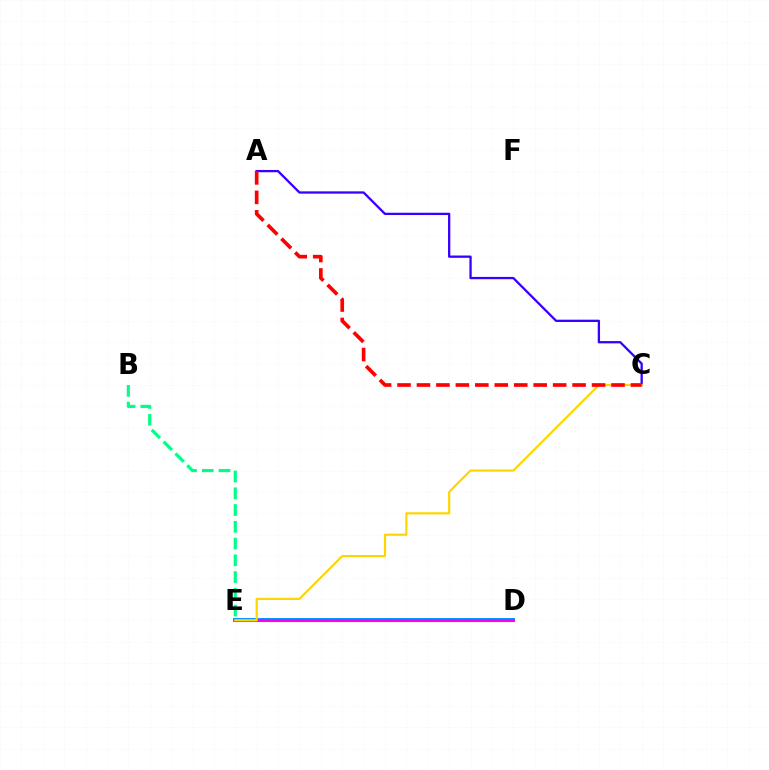{('D', 'E'): [{'color': '#4fff00', 'line_style': 'dashed', 'thickness': 1.65}, {'color': '#009eff', 'line_style': 'solid', 'thickness': 2.88}, {'color': '#ff00ed', 'line_style': 'solid', 'thickness': 2.21}], ('B', 'E'): [{'color': '#00ff86', 'line_style': 'dashed', 'thickness': 2.28}], ('A', 'C'): [{'color': '#3700ff', 'line_style': 'solid', 'thickness': 1.65}, {'color': '#ff0000', 'line_style': 'dashed', 'thickness': 2.64}], ('C', 'E'): [{'color': '#ffd500', 'line_style': 'solid', 'thickness': 1.57}]}